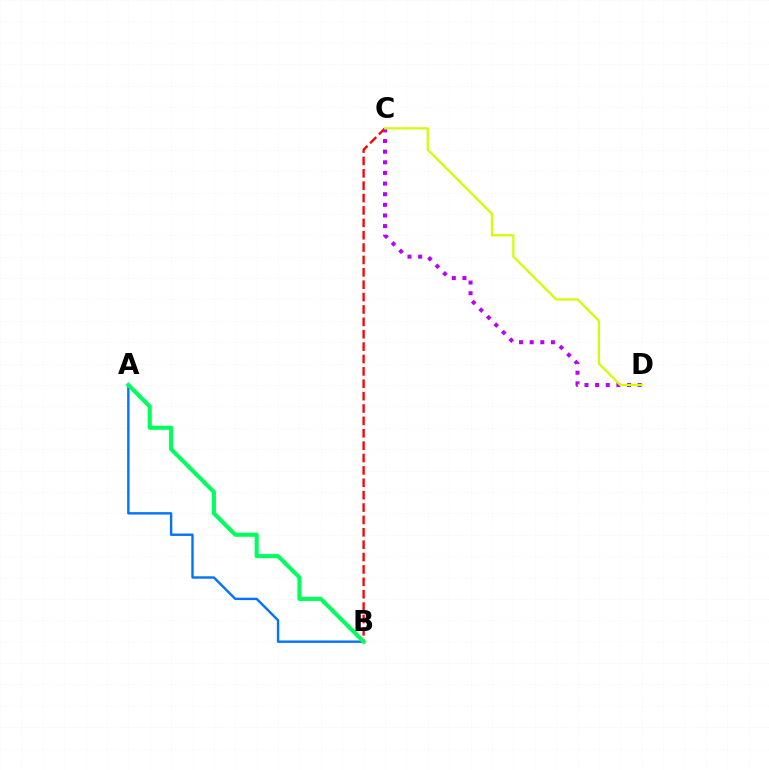{('B', 'C'): [{'color': '#ff0000', 'line_style': 'dashed', 'thickness': 1.68}], ('A', 'B'): [{'color': '#0074ff', 'line_style': 'solid', 'thickness': 1.73}, {'color': '#00ff5c', 'line_style': 'solid', 'thickness': 2.95}], ('C', 'D'): [{'color': '#b900ff', 'line_style': 'dotted', 'thickness': 2.89}, {'color': '#d1ff00', 'line_style': 'solid', 'thickness': 1.61}]}